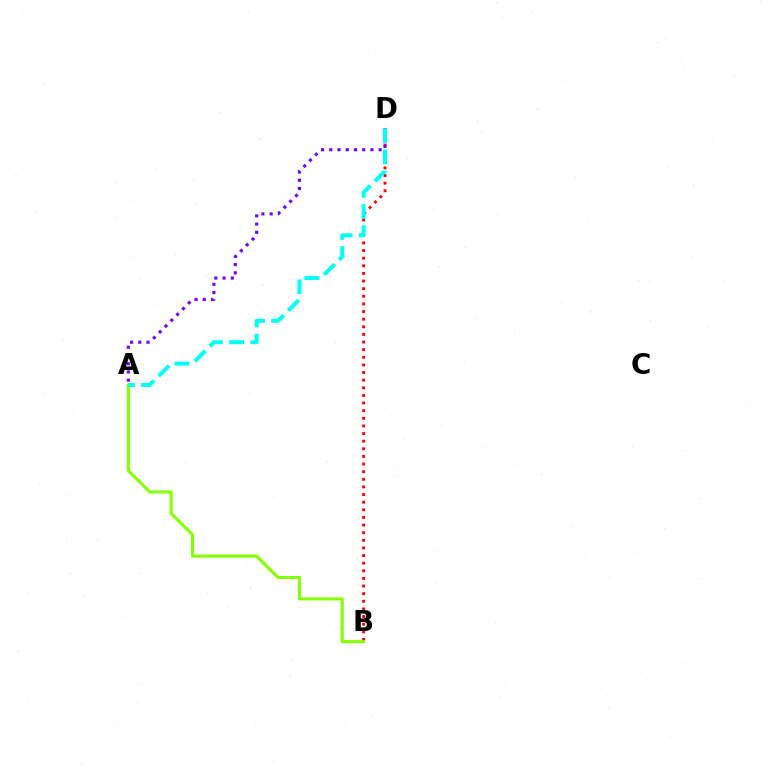{('B', 'D'): [{'color': '#ff0000', 'line_style': 'dotted', 'thickness': 2.07}], ('A', 'D'): [{'color': '#7200ff', 'line_style': 'dotted', 'thickness': 2.24}, {'color': '#00fff6', 'line_style': 'dashed', 'thickness': 2.87}], ('A', 'B'): [{'color': '#84ff00', 'line_style': 'solid', 'thickness': 2.2}]}